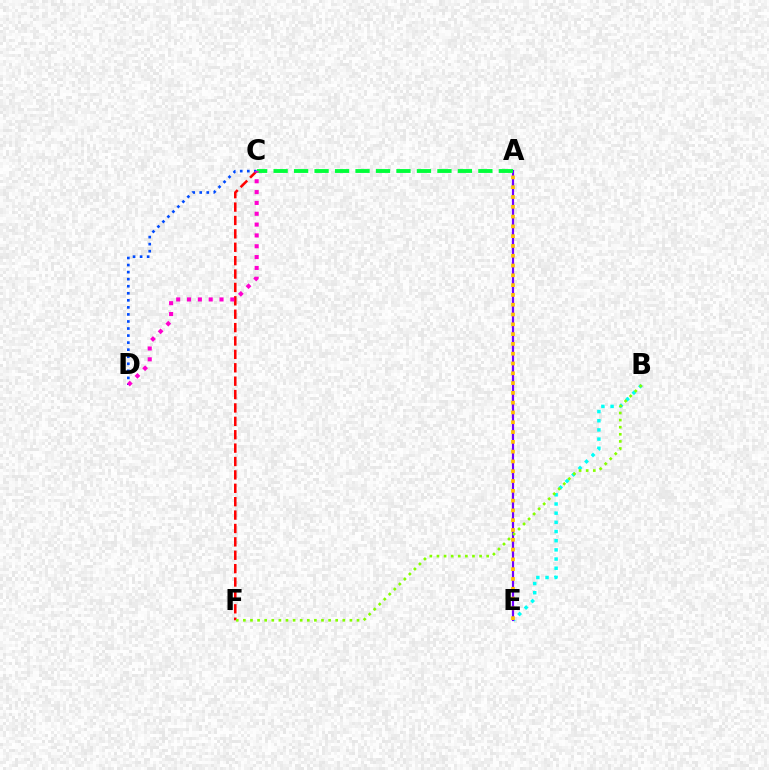{('C', 'F'): [{'color': '#ff0000', 'line_style': 'dashed', 'thickness': 1.82}], ('B', 'E'): [{'color': '#00fff6', 'line_style': 'dotted', 'thickness': 2.49}], ('A', 'E'): [{'color': '#7200ff', 'line_style': 'solid', 'thickness': 1.58}, {'color': '#ffbd00', 'line_style': 'dotted', 'thickness': 2.66}], ('C', 'D'): [{'color': '#004bff', 'line_style': 'dotted', 'thickness': 1.92}, {'color': '#ff00cf', 'line_style': 'dotted', 'thickness': 2.94}], ('B', 'F'): [{'color': '#84ff00', 'line_style': 'dotted', 'thickness': 1.93}], ('A', 'C'): [{'color': '#00ff39', 'line_style': 'dashed', 'thickness': 2.78}]}